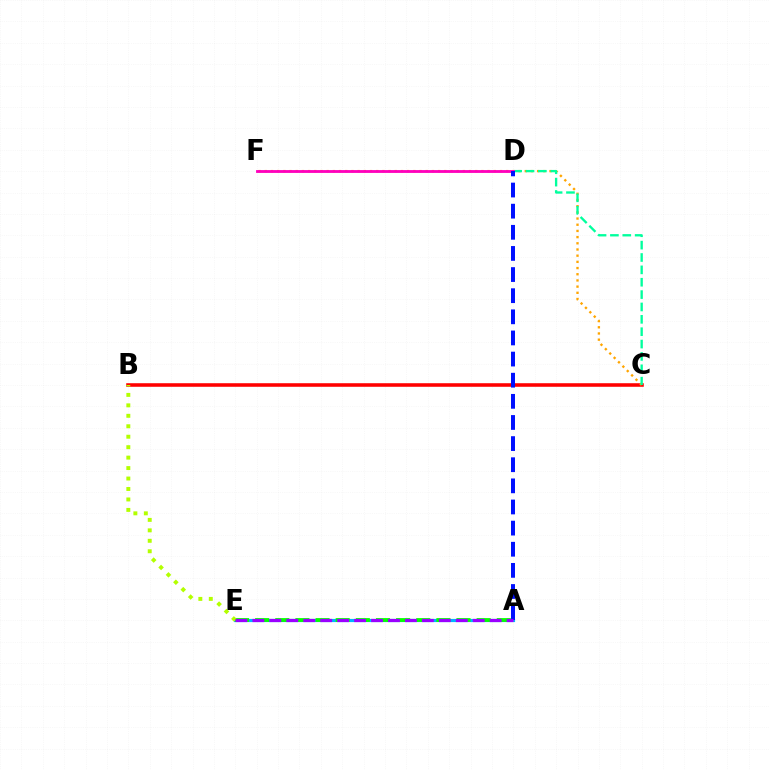{('B', 'C'): [{'color': '#ff0000', 'line_style': 'solid', 'thickness': 2.56}], ('C', 'F'): [{'color': '#ffa500', 'line_style': 'dotted', 'thickness': 1.68}], ('A', 'E'): [{'color': '#00b5ff', 'line_style': 'solid', 'thickness': 2.28}, {'color': '#08ff00', 'line_style': 'dashed', 'thickness': 2.74}, {'color': '#9b00ff', 'line_style': 'dashed', 'thickness': 2.3}], ('C', 'D'): [{'color': '#00ff9d', 'line_style': 'dashed', 'thickness': 1.68}], ('D', 'F'): [{'color': '#ff00bd', 'line_style': 'solid', 'thickness': 2.03}], ('A', 'D'): [{'color': '#0010ff', 'line_style': 'dashed', 'thickness': 2.87}], ('B', 'E'): [{'color': '#b3ff00', 'line_style': 'dotted', 'thickness': 2.84}]}